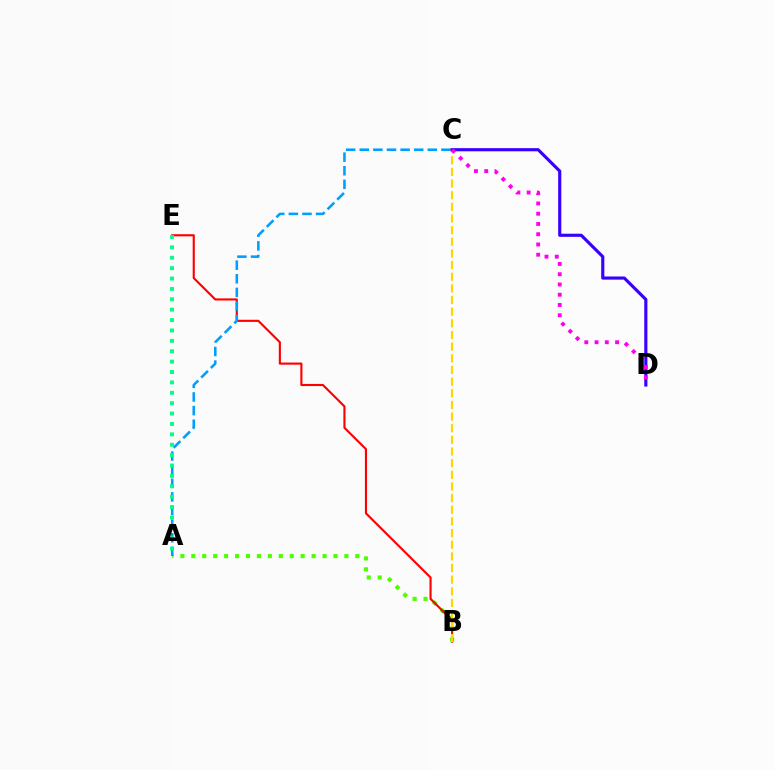{('A', 'B'): [{'color': '#4fff00', 'line_style': 'dotted', 'thickness': 2.97}], ('B', 'E'): [{'color': '#ff0000', 'line_style': 'solid', 'thickness': 1.53}], ('A', 'C'): [{'color': '#009eff', 'line_style': 'dashed', 'thickness': 1.85}], ('B', 'C'): [{'color': '#ffd500', 'line_style': 'dashed', 'thickness': 1.58}], ('C', 'D'): [{'color': '#3700ff', 'line_style': 'solid', 'thickness': 2.26}, {'color': '#ff00ed', 'line_style': 'dotted', 'thickness': 2.79}], ('A', 'E'): [{'color': '#00ff86', 'line_style': 'dotted', 'thickness': 2.82}]}